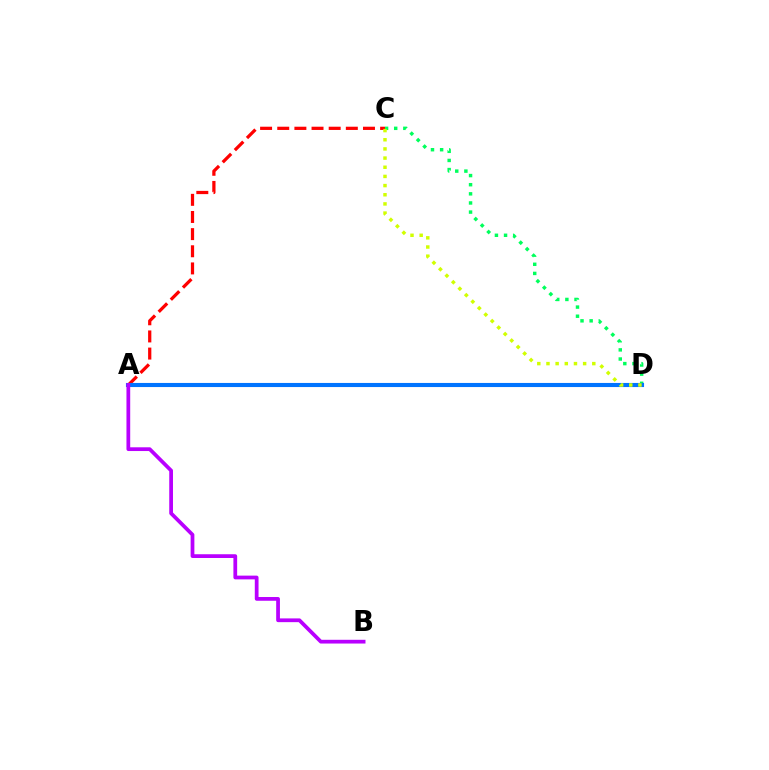{('A', 'C'): [{'color': '#ff0000', 'line_style': 'dashed', 'thickness': 2.33}], ('C', 'D'): [{'color': '#00ff5c', 'line_style': 'dotted', 'thickness': 2.48}, {'color': '#d1ff00', 'line_style': 'dotted', 'thickness': 2.49}], ('A', 'D'): [{'color': '#0074ff', 'line_style': 'solid', 'thickness': 2.96}], ('A', 'B'): [{'color': '#b900ff', 'line_style': 'solid', 'thickness': 2.7}]}